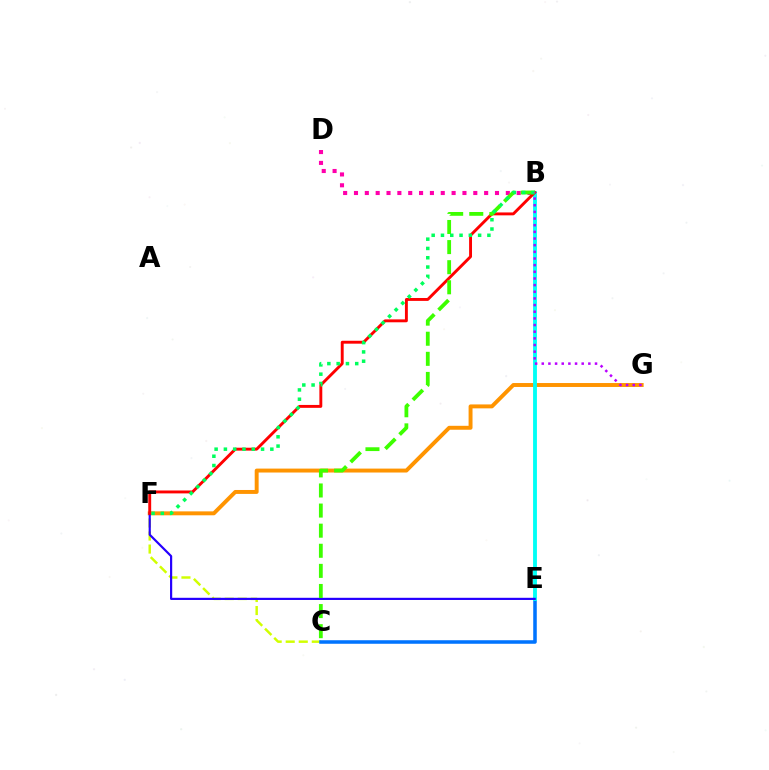{('C', 'F'): [{'color': '#d1ff00', 'line_style': 'dashed', 'thickness': 1.77}], ('B', 'D'): [{'color': '#ff00ac', 'line_style': 'dotted', 'thickness': 2.95}], ('C', 'E'): [{'color': '#0074ff', 'line_style': 'solid', 'thickness': 2.55}], ('F', 'G'): [{'color': '#ff9400', 'line_style': 'solid', 'thickness': 2.83}], ('B', 'E'): [{'color': '#00fff6', 'line_style': 'solid', 'thickness': 2.77}], ('E', 'F'): [{'color': '#2500ff', 'line_style': 'solid', 'thickness': 1.57}], ('B', 'F'): [{'color': '#ff0000', 'line_style': 'solid', 'thickness': 2.09}, {'color': '#00ff5c', 'line_style': 'dotted', 'thickness': 2.52}], ('B', 'C'): [{'color': '#3dff00', 'line_style': 'dashed', 'thickness': 2.73}], ('B', 'G'): [{'color': '#b900ff', 'line_style': 'dotted', 'thickness': 1.81}]}